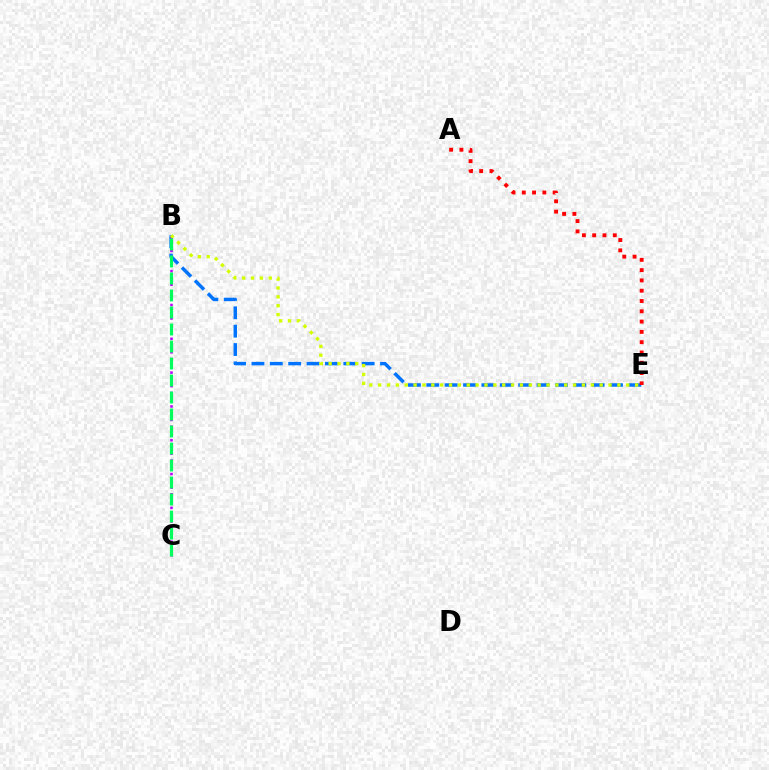{('B', 'E'): [{'color': '#0074ff', 'line_style': 'dashed', 'thickness': 2.5}, {'color': '#d1ff00', 'line_style': 'dotted', 'thickness': 2.41}], ('A', 'E'): [{'color': '#ff0000', 'line_style': 'dotted', 'thickness': 2.8}], ('B', 'C'): [{'color': '#b900ff', 'line_style': 'dotted', 'thickness': 1.84}, {'color': '#00ff5c', 'line_style': 'dashed', 'thickness': 2.31}]}